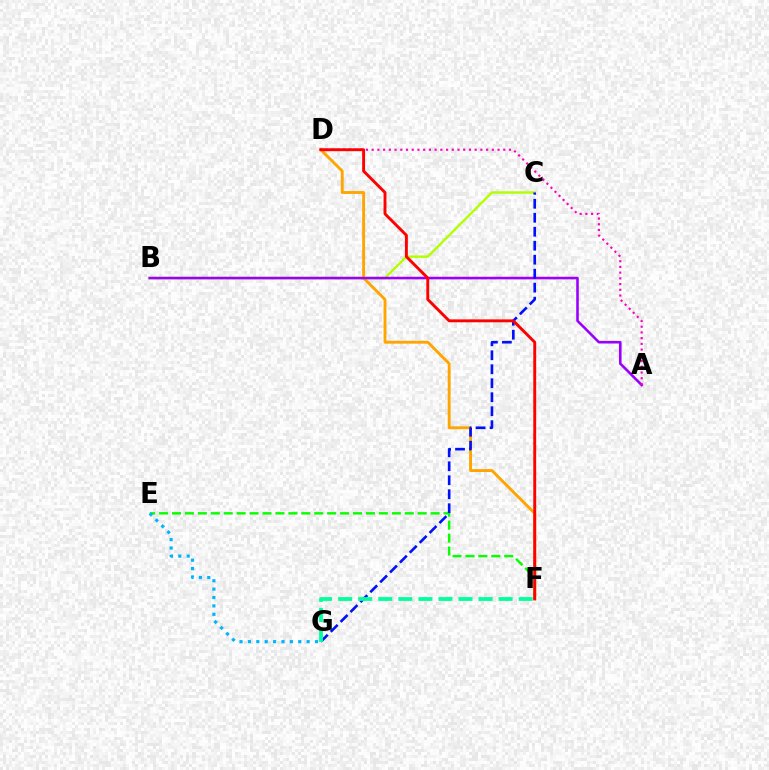{('D', 'F'): [{'color': '#ffa500', 'line_style': 'solid', 'thickness': 2.07}, {'color': '#ff0000', 'line_style': 'solid', 'thickness': 2.09}], ('B', 'C'): [{'color': '#b3ff00', 'line_style': 'solid', 'thickness': 1.74}], ('A', 'B'): [{'color': '#9b00ff', 'line_style': 'solid', 'thickness': 1.86}], ('A', 'D'): [{'color': '#ff00bd', 'line_style': 'dotted', 'thickness': 1.55}], ('E', 'F'): [{'color': '#08ff00', 'line_style': 'dashed', 'thickness': 1.76}], ('C', 'G'): [{'color': '#0010ff', 'line_style': 'dashed', 'thickness': 1.9}], ('E', 'G'): [{'color': '#00b5ff', 'line_style': 'dotted', 'thickness': 2.28}], ('F', 'G'): [{'color': '#00ff9d', 'line_style': 'dashed', 'thickness': 2.72}]}